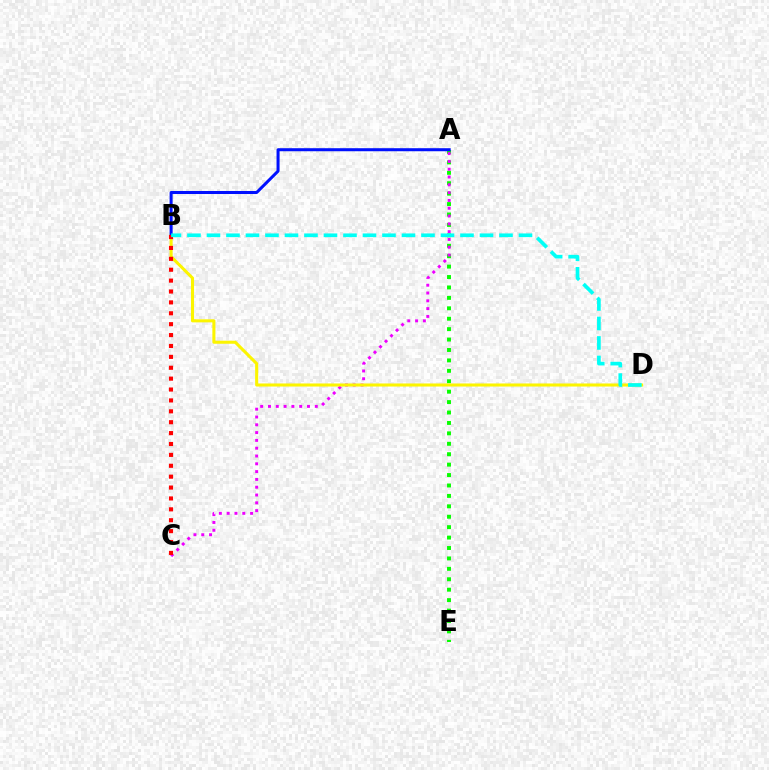{('A', 'E'): [{'color': '#08ff00', 'line_style': 'dotted', 'thickness': 2.83}], ('A', 'C'): [{'color': '#ee00ff', 'line_style': 'dotted', 'thickness': 2.12}], ('B', 'D'): [{'color': '#fcf500', 'line_style': 'solid', 'thickness': 2.2}, {'color': '#00fff6', 'line_style': 'dashed', 'thickness': 2.65}], ('A', 'B'): [{'color': '#0010ff', 'line_style': 'solid', 'thickness': 2.18}], ('B', 'C'): [{'color': '#ff0000', 'line_style': 'dotted', 'thickness': 2.96}]}